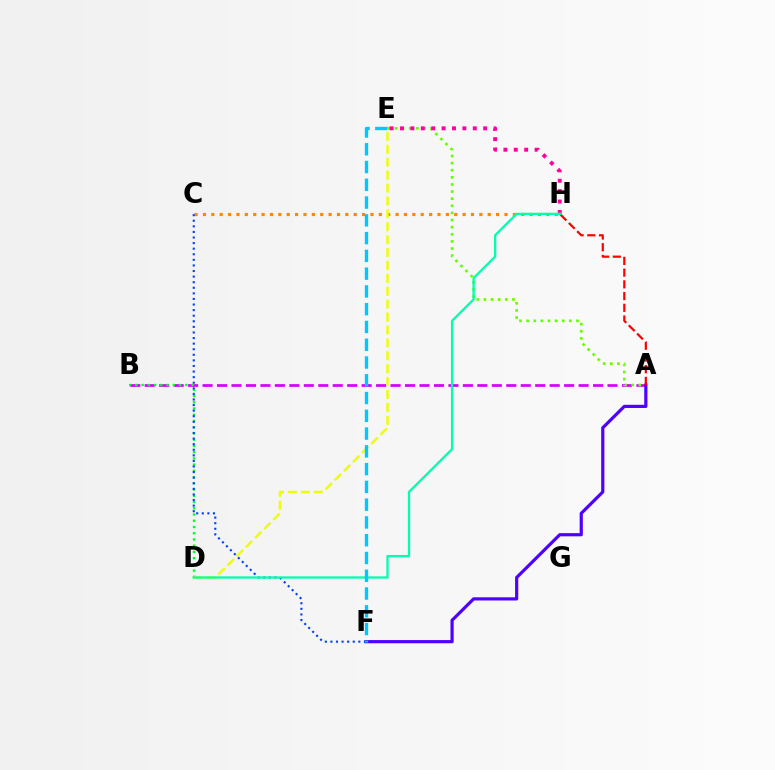{('A', 'B'): [{'color': '#d600ff', 'line_style': 'dashed', 'thickness': 1.96}], ('C', 'H'): [{'color': '#ff8800', 'line_style': 'dotted', 'thickness': 2.28}], ('B', 'D'): [{'color': '#00ff27', 'line_style': 'dotted', 'thickness': 1.69}], ('A', 'E'): [{'color': '#66ff00', 'line_style': 'dotted', 'thickness': 1.93}], ('A', 'F'): [{'color': '#4f00ff', 'line_style': 'solid', 'thickness': 2.29}], ('C', 'F'): [{'color': '#003fff', 'line_style': 'dotted', 'thickness': 1.52}], ('E', 'H'): [{'color': '#ff00a0', 'line_style': 'dotted', 'thickness': 2.82}], ('A', 'H'): [{'color': '#ff0000', 'line_style': 'dashed', 'thickness': 1.59}], ('D', 'E'): [{'color': '#eeff00', 'line_style': 'dashed', 'thickness': 1.75}], ('D', 'H'): [{'color': '#00ffaf', 'line_style': 'solid', 'thickness': 1.65}], ('E', 'F'): [{'color': '#00c7ff', 'line_style': 'dashed', 'thickness': 2.41}]}